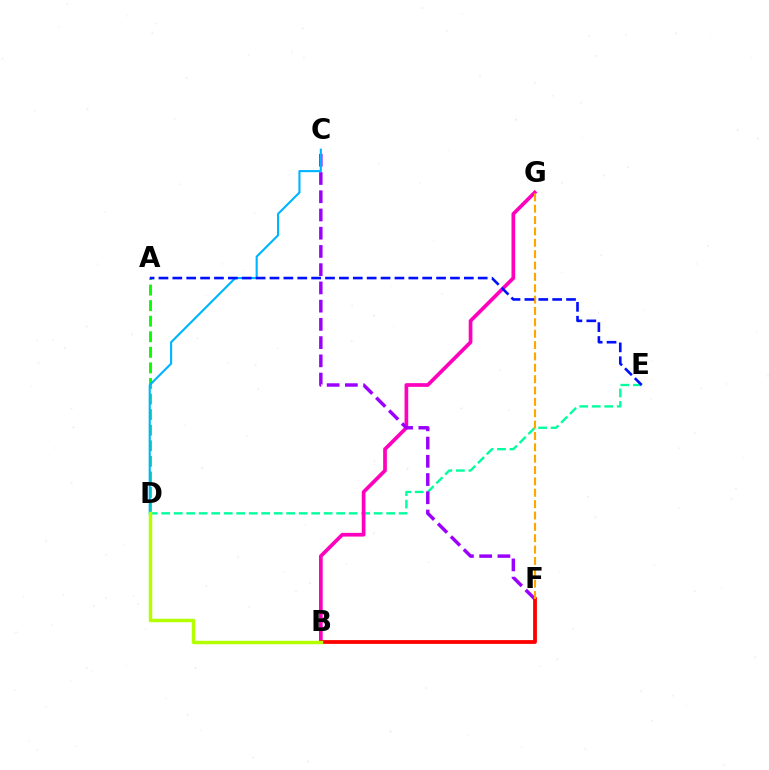{('D', 'E'): [{'color': '#00ff9d', 'line_style': 'dashed', 'thickness': 1.7}], ('A', 'D'): [{'color': '#08ff00', 'line_style': 'dashed', 'thickness': 2.12}], ('B', 'G'): [{'color': '#ff00bd', 'line_style': 'solid', 'thickness': 2.66}], ('C', 'F'): [{'color': '#9b00ff', 'line_style': 'dashed', 'thickness': 2.48}], ('C', 'D'): [{'color': '#00b5ff', 'line_style': 'solid', 'thickness': 1.53}], ('B', 'F'): [{'color': '#ff0000', 'line_style': 'solid', 'thickness': 2.73}], ('B', 'D'): [{'color': '#b3ff00', 'line_style': 'solid', 'thickness': 2.48}], ('F', 'G'): [{'color': '#ffa500', 'line_style': 'dashed', 'thickness': 1.54}], ('A', 'E'): [{'color': '#0010ff', 'line_style': 'dashed', 'thickness': 1.89}]}